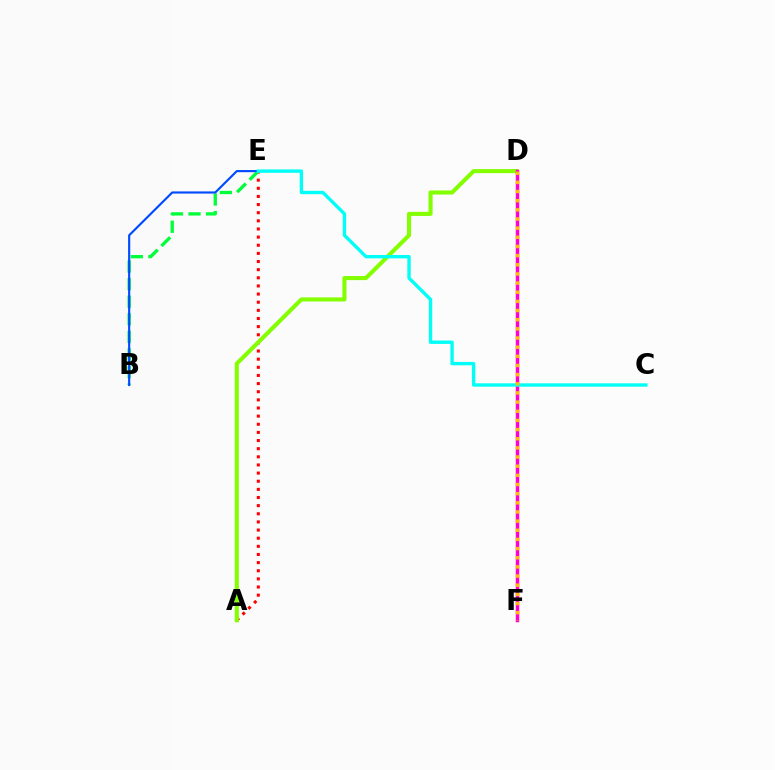{('D', 'F'): [{'color': '#7200ff', 'line_style': 'dashed', 'thickness': 1.8}, {'color': '#ff00cf', 'line_style': 'solid', 'thickness': 2.49}, {'color': '#ffbd00', 'line_style': 'dotted', 'thickness': 2.49}], ('A', 'E'): [{'color': '#ff0000', 'line_style': 'dotted', 'thickness': 2.21}], ('A', 'D'): [{'color': '#84ff00', 'line_style': 'solid', 'thickness': 2.94}], ('B', 'E'): [{'color': '#00ff39', 'line_style': 'dashed', 'thickness': 2.39}, {'color': '#004bff', 'line_style': 'solid', 'thickness': 1.55}], ('C', 'E'): [{'color': '#00fff6', 'line_style': 'solid', 'thickness': 2.43}]}